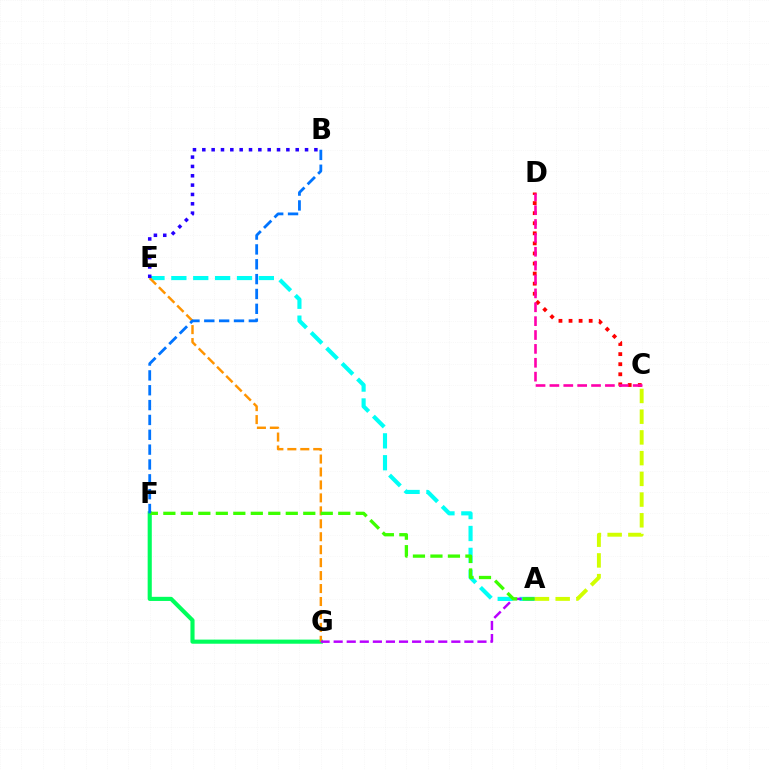{('A', 'E'): [{'color': '#00fff6', 'line_style': 'dashed', 'thickness': 2.97}], ('F', 'G'): [{'color': '#00ff5c', 'line_style': 'solid', 'thickness': 2.97}], ('E', 'G'): [{'color': '#ff9400', 'line_style': 'dashed', 'thickness': 1.76}], ('A', 'G'): [{'color': '#b900ff', 'line_style': 'dashed', 'thickness': 1.78}], ('A', 'F'): [{'color': '#3dff00', 'line_style': 'dashed', 'thickness': 2.38}], ('B', 'F'): [{'color': '#0074ff', 'line_style': 'dashed', 'thickness': 2.02}], ('A', 'C'): [{'color': '#d1ff00', 'line_style': 'dashed', 'thickness': 2.82}], ('C', 'D'): [{'color': '#ff0000', 'line_style': 'dotted', 'thickness': 2.74}, {'color': '#ff00ac', 'line_style': 'dashed', 'thickness': 1.89}], ('B', 'E'): [{'color': '#2500ff', 'line_style': 'dotted', 'thickness': 2.54}]}